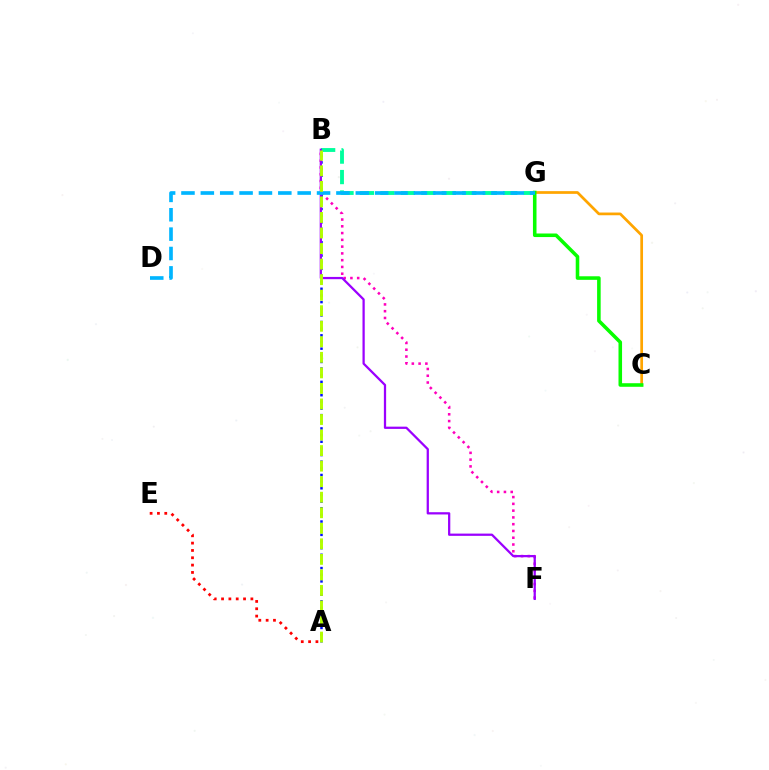{('B', 'G'): [{'color': '#00ff9d', 'line_style': 'dashed', 'thickness': 2.78}], ('C', 'G'): [{'color': '#ffa500', 'line_style': 'solid', 'thickness': 1.96}, {'color': '#08ff00', 'line_style': 'solid', 'thickness': 2.57}], ('B', 'F'): [{'color': '#ff00bd', 'line_style': 'dotted', 'thickness': 1.84}, {'color': '#9b00ff', 'line_style': 'solid', 'thickness': 1.62}], ('A', 'B'): [{'color': '#0010ff', 'line_style': 'dotted', 'thickness': 1.81}, {'color': '#b3ff00', 'line_style': 'dashed', 'thickness': 2.11}], ('D', 'G'): [{'color': '#00b5ff', 'line_style': 'dashed', 'thickness': 2.63}], ('A', 'E'): [{'color': '#ff0000', 'line_style': 'dotted', 'thickness': 1.99}]}